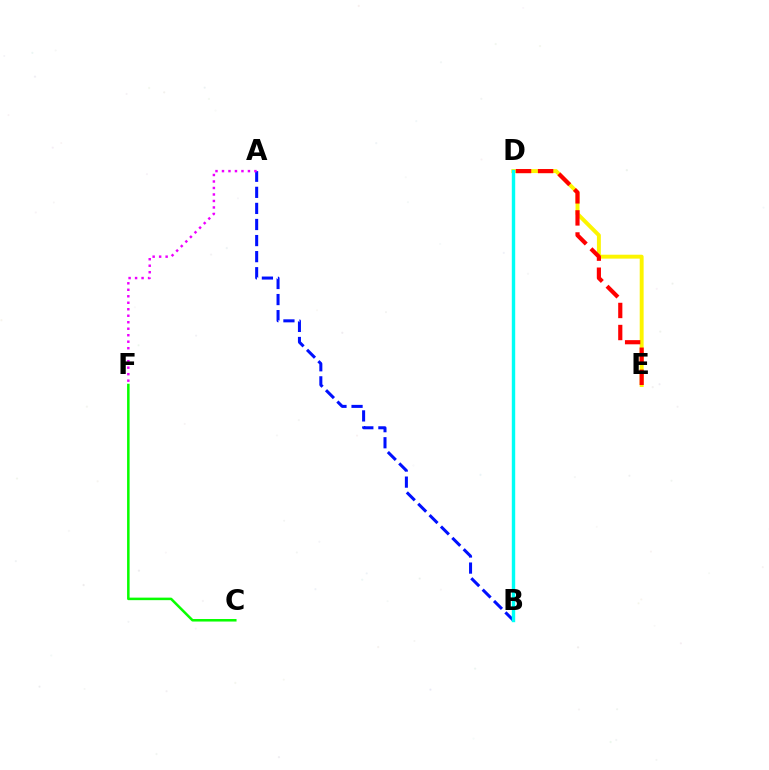{('A', 'B'): [{'color': '#0010ff', 'line_style': 'dashed', 'thickness': 2.18}], ('C', 'F'): [{'color': '#08ff00', 'line_style': 'solid', 'thickness': 1.82}], ('A', 'F'): [{'color': '#ee00ff', 'line_style': 'dotted', 'thickness': 1.76}], ('D', 'E'): [{'color': '#fcf500', 'line_style': 'solid', 'thickness': 2.82}, {'color': '#ff0000', 'line_style': 'dashed', 'thickness': 3.0}], ('B', 'D'): [{'color': '#00fff6', 'line_style': 'solid', 'thickness': 2.45}]}